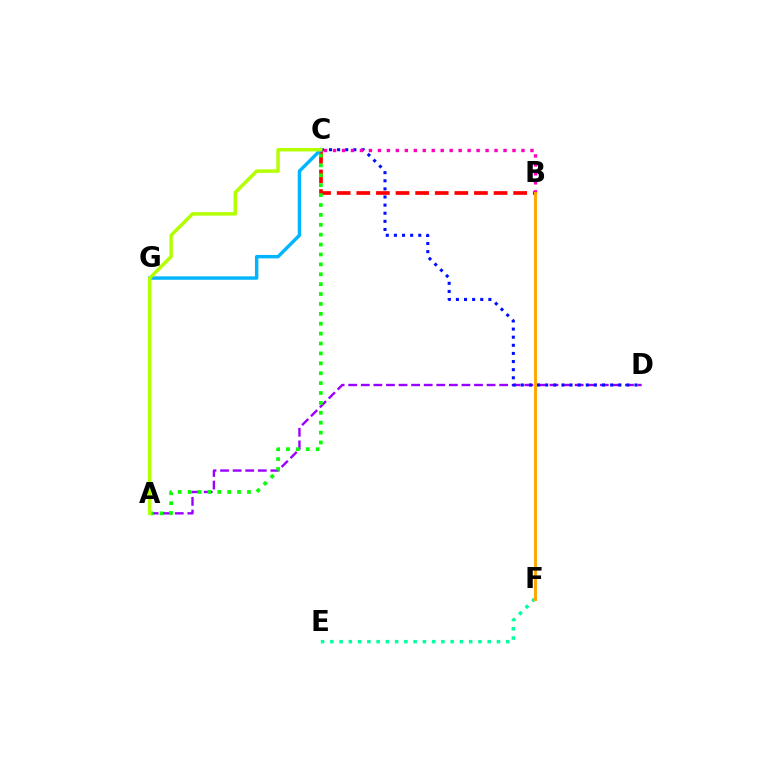{('A', 'D'): [{'color': '#9b00ff', 'line_style': 'dashed', 'thickness': 1.71}], ('B', 'C'): [{'color': '#ff0000', 'line_style': 'dashed', 'thickness': 2.66}, {'color': '#ff00bd', 'line_style': 'dotted', 'thickness': 2.44}], ('E', 'F'): [{'color': '#00ff9d', 'line_style': 'dotted', 'thickness': 2.51}], ('C', 'G'): [{'color': '#00b5ff', 'line_style': 'solid', 'thickness': 2.46}], ('C', 'D'): [{'color': '#0010ff', 'line_style': 'dotted', 'thickness': 2.2}], ('A', 'C'): [{'color': '#08ff00', 'line_style': 'dotted', 'thickness': 2.69}, {'color': '#b3ff00', 'line_style': 'solid', 'thickness': 2.48}], ('B', 'F'): [{'color': '#ffa500', 'line_style': 'solid', 'thickness': 2.09}]}